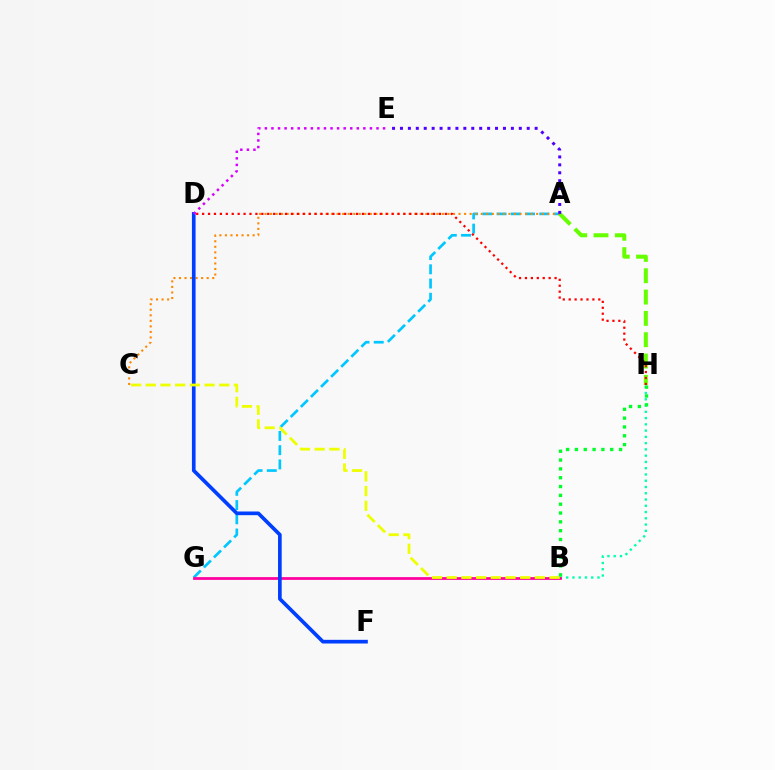{('A', 'G'): [{'color': '#00c7ff', 'line_style': 'dashed', 'thickness': 1.93}], ('A', 'H'): [{'color': '#66ff00', 'line_style': 'dashed', 'thickness': 2.9}], ('A', 'C'): [{'color': '#ff8800', 'line_style': 'dotted', 'thickness': 1.51}], ('D', 'H'): [{'color': '#ff0000', 'line_style': 'dotted', 'thickness': 1.61}], ('B', 'H'): [{'color': '#00ffaf', 'line_style': 'dotted', 'thickness': 1.7}, {'color': '#00ff27', 'line_style': 'dotted', 'thickness': 2.4}], ('B', 'G'): [{'color': '#ff00a0', 'line_style': 'solid', 'thickness': 1.98}], ('A', 'E'): [{'color': '#4f00ff', 'line_style': 'dotted', 'thickness': 2.15}], ('D', 'F'): [{'color': '#003fff', 'line_style': 'solid', 'thickness': 2.65}], ('D', 'E'): [{'color': '#d600ff', 'line_style': 'dotted', 'thickness': 1.78}], ('B', 'C'): [{'color': '#eeff00', 'line_style': 'dashed', 'thickness': 2.0}]}